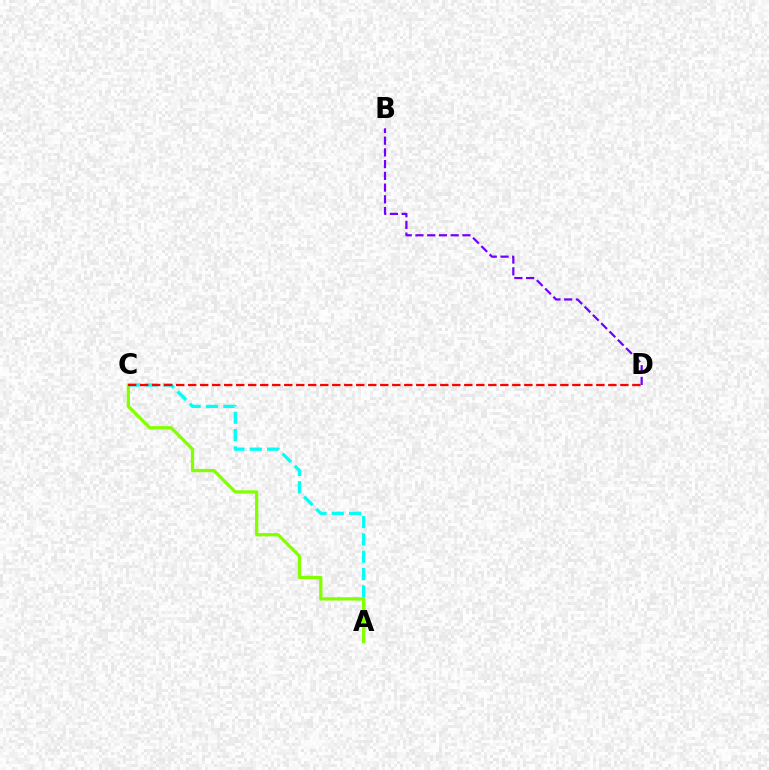{('A', 'C'): [{'color': '#00fff6', 'line_style': 'dashed', 'thickness': 2.35}, {'color': '#84ff00', 'line_style': 'solid', 'thickness': 2.35}], ('C', 'D'): [{'color': '#ff0000', 'line_style': 'dashed', 'thickness': 1.63}], ('B', 'D'): [{'color': '#7200ff', 'line_style': 'dashed', 'thickness': 1.59}]}